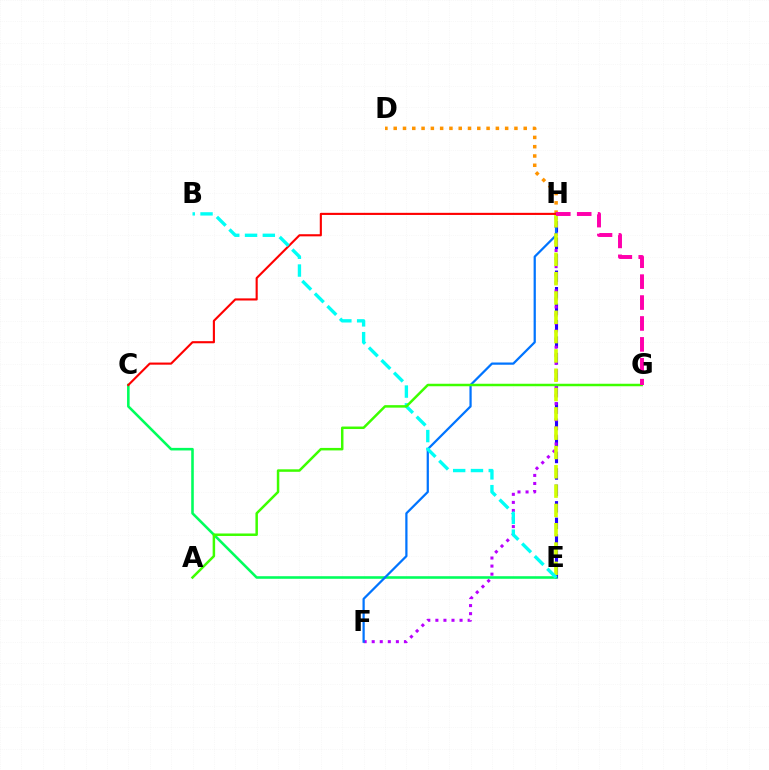{('E', 'H'): [{'color': '#2500ff', 'line_style': 'dashed', 'thickness': 2.24}, {'color': '#d1ff00', 'line_style': 'dashed', 'thickness': 2.62}], ('D', 'H'): [{'color': '#ff9400', 'line_style': 'dotted', 'thickness': 2.52}], ('C', 'E'): [{'color': '#00ff5c', 'line_style': 'solid', 'thickness': 1.86}], ('F', 'H'): [{'color': '#b900ff', 'line_style': 'dotted', 'thickness': 2.19}, {'color': '#0074ff', 'line_style': 'solid', 'thickness': 1.61}], ('C', 'H'): [{'color': '#ff0000', 'line_style': 'solid', 'thickness': 1.53}], ('B', 'E'): [{'color': '#00fff6', 'line_style': 'dashed', 'thickness': 2.42}], ('A', 'G'): [{'color': '#3dff00', 'line_style': 'solid', 'thickness': 1.79}], ('G', 'H'): [{'color': '#ff00ac', 'line_style': 'dashed', 'thickness': 2.84}]}